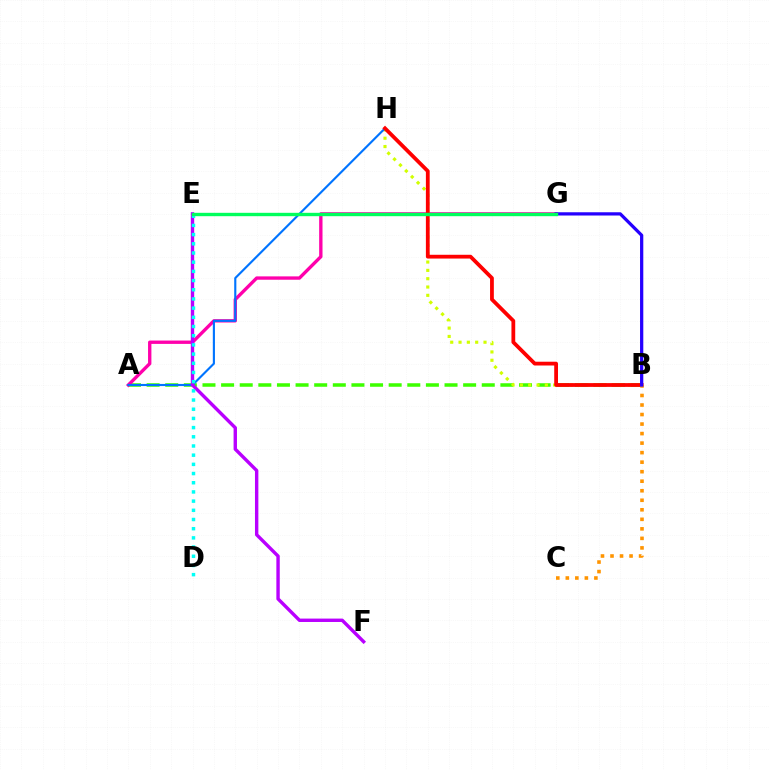{('A', 'B'): [{'color': '#3dff00', 'line_style': 'dashed', 'thickness': 2.53}], ('A', 'G'): [{'color': '#ff00ac', 'line_style': 'solid', 'thickness': 2.41}], ('B', 'H'): [{'color': '#d1ff00', 'line_style': 'dotted', 'thickness': 2.26}, {'color': '#ff0000', 'line_style': 'solid', 'thickness': 2.72}], ('A', 'H'): [{'color': '#0074ff', 'line_style': 'solid', 'thickness': 1.54}], ('E', 'F'): [{'color': '#b900ff', 'line_style': 'solid', 'thickness': 2.44}], ('D', 'E'): [{'color': '#00fff6', 'line_style': 'dotted', 'thickness': 2.5}], ('B', 'C'): [{'color': '#ff9400', 'line_style': 'dotted', 'thickness': 2.59}], ('B', 'G'): [{'color': '#2500ff', 'line_style': 'solid', 'thickness': 2.34}], ('E', 'G'): [{'color': '#00ff5c', 'line_style': 'solid', 'thickness': 2.43}]}